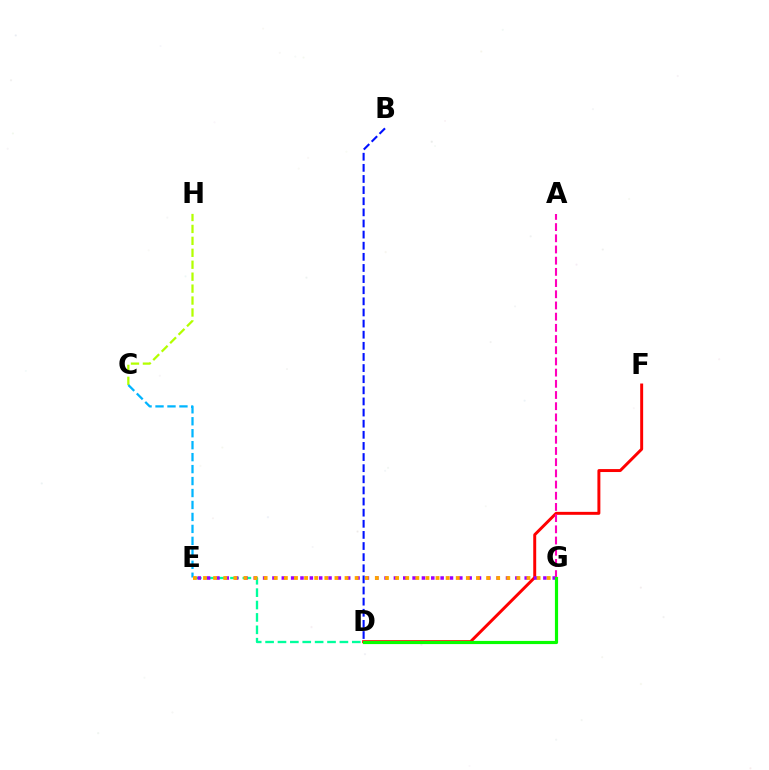{('D', 'F'): [{'color': '#ff0000', 'line_style': 'solid', 'thickness': 2.13}], ('D', 'E'): [{'color': '#00ff9d', 'line_style': 'dashed', 'thickness': 1.68}], ('E', 'G'): [{'color': '#9b00ff', 'line_style': 'dotted', 'thickness': 2.54}, {'color': '#ffa500', 'line_style': 'dotted', 'thickness': 2.75}], ('A', 'G'): [{'color': '#ff00bd', 'line_style': 'dashed', 'thickness': 1.52}], ('C', 'H'): [{'color': '#b3ff00', 'line_style': 'dashed', 'thickness': 1.62}], ('C', 'E'): [{'color': '#00b5ff', 'line_style': 'dashed', 'thickness': 1.62}], ('D', 'G'): [{'color': '#08ff00', 'line_style': 'solid', 'thickness': 2.28}], ('B', 'D'): [{'color': '#0010ff', 'line_style': 'dashed', 'thickness': 1.51}]}